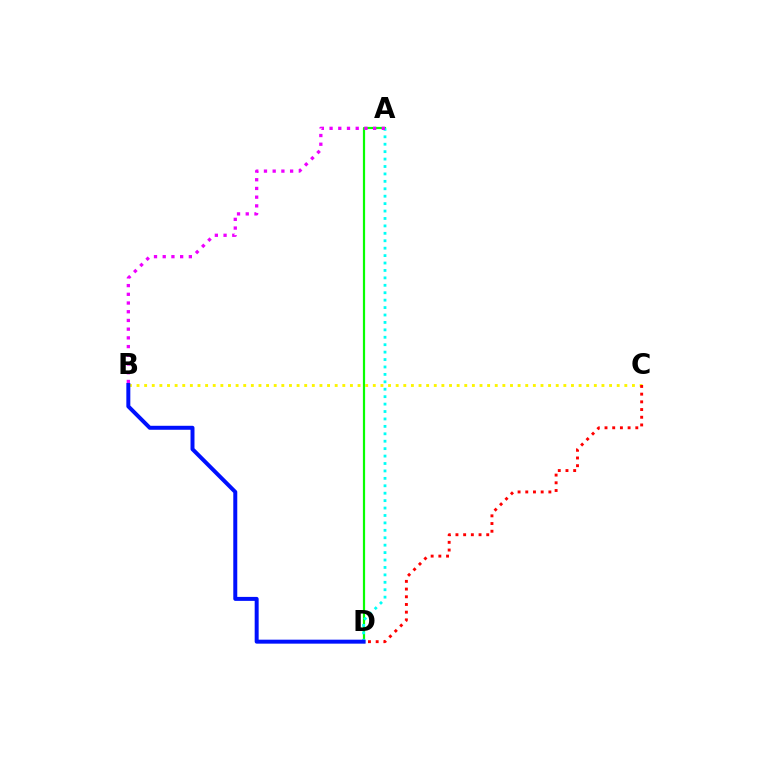{('A', 'D'): [{'color': '#08ff00', 'line_style': 'solid', 'thickness': 1.59}, {'color': '#00fff6', 'line_style': 'dotted', 'thickness': 2.02}], ('B', 'C'): [{'color': '#fcf500', 'line_style': 'dotted', 'thickness': 2.07}], ('A', 'B'): [{'color': '#ee00ff', 'line_style': 'dotted', 'thickness': 2.37}], ('B', 'D'): [{'color': '#0010ff', 'line_style': 'solid', 'thickness': 2.86}], ('C', 'D'): [{'color': '#ff0000', 'line_style': 'dotted', 'thickness': 2.09}]}